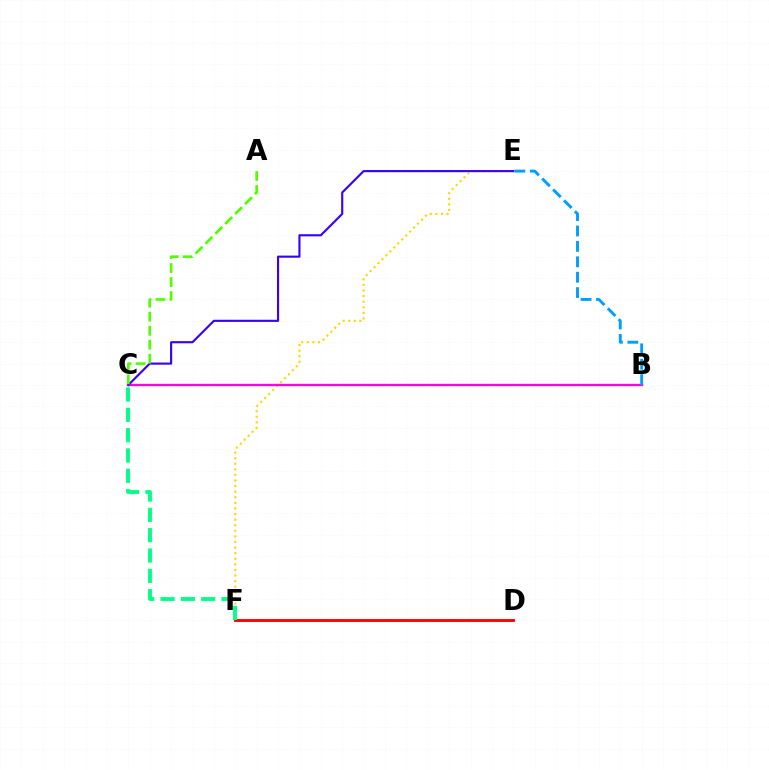{('E', 'F'): [{'color': '#ffd500', 'line_style': 'dotted', 'thickness': 1.52}], ('B', 'C'): [{'color': '#ff00ed', 'line_style': 'solid', 'thickness': 1.68}], ('C', 'E'): [{'color': '#3700ff', 'line_style': 'solid', 'thickness': 1.53}], ('A', 'C'): [{'color': '#4fff00', 'line_style': 'dashed', 'thickness': 1.9}], ('B', 'E'): [{'color': '#009eff', 'line_style': 'dashed', 'thickness': 2.09}], ('D', 'F'): [{'color': '#ff0000', 'line_style': 'solid', 'thickness': 2.08}], ('C', 'F'): [{'color': '#00ff86', 'line_style': 'dashed', 'thickness': 2.76}]}